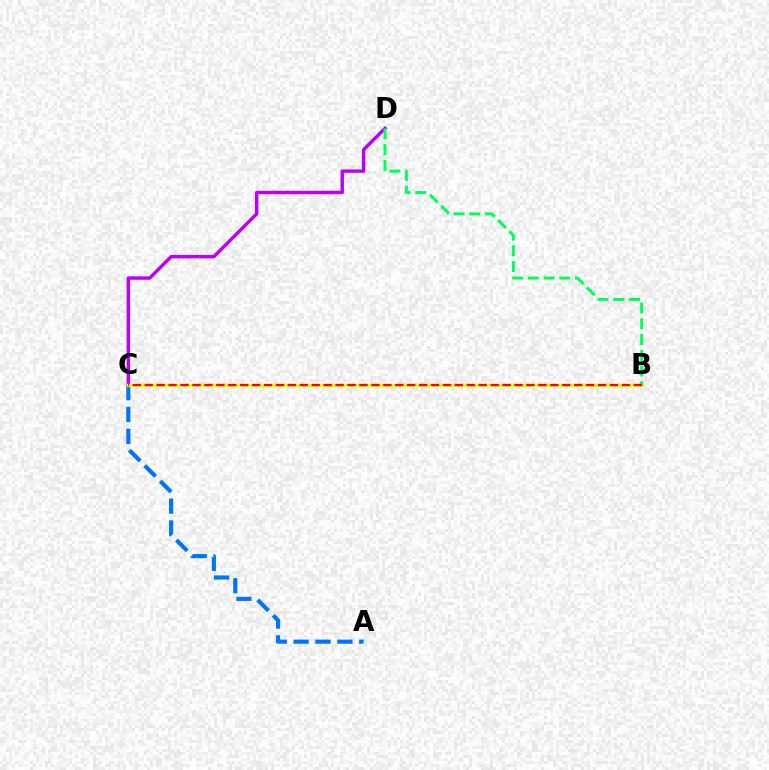{('C', 'D'): [{'color': '#b900ff', 'line_style': 'solid', 'thickness': 2.46}], ('A', 'C'): [{'color': '#0074ff', 'line_style': 'dashed', 'thickness': 2.97}], ('B', 'C'): [{'color': '#d1ff00', 'line_style': 'solid', 'thickness': 2.35}, {'color': '#ff0000', 'line_style': 'dashed', 'thickness': 1.62}], ('B', 'D'): [{'color': '#00ff5c', 'line_style': 'dashed', 'thickness': 2.14}]}